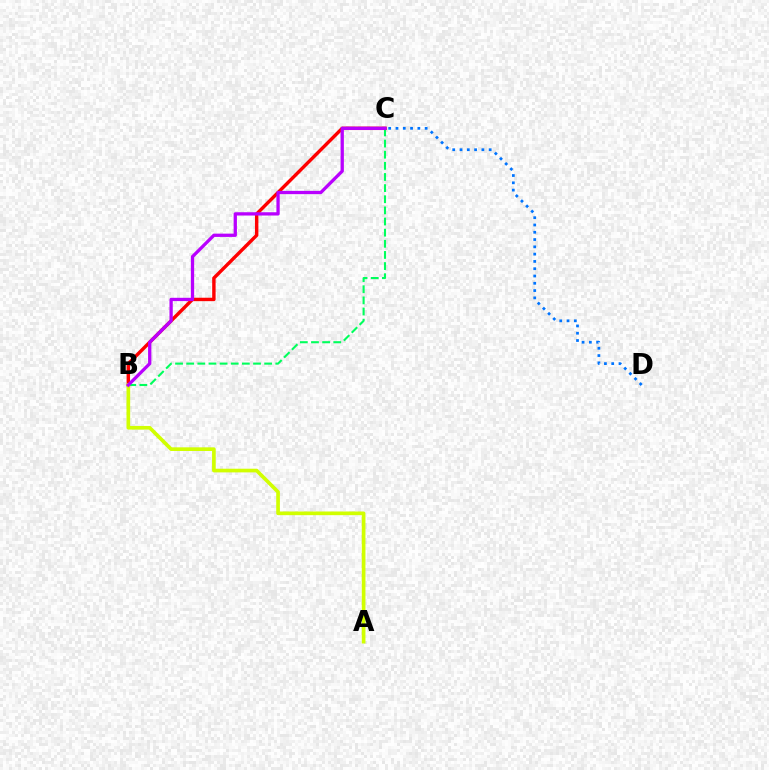{('B', 'C'): [{'color': '#00ff5c', 'line_style': 'dashed', 'thickness': 1.51}, {'color': '#ff0000', 'line_style': 'solid', 'thickness': 2.46}, {'color': '#b900ff', 'line_style': 'solid', 'thickness': 2.37}], ('A', 'B'): [{'color': '#d1ff00', 'line_style': 'solid', 'thickness': 2.64}], ('C', 'D'): [{'color': '#0074ff', 'line_style': 'dotted', 'thickness': 1.98}]}